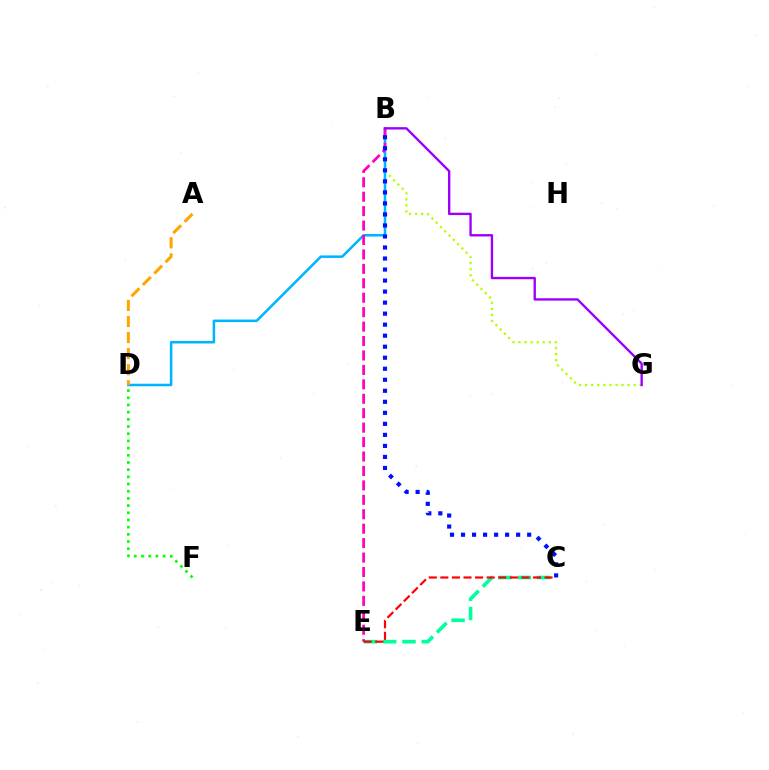{('B', 'G'): [{'color': '#b3ff00', 'line_style': 'dotted', 'thickness': 1.65}, {'color': '#9b00ff', 'line_style': 'solid', 'thickness': 1.7}], ('D', 'F'): [{'color': '#08ff00', 'line_style': 'dotted', 'thickness': 1.95}], ('C', 'E'): [{'color': '#00ff9d', 'line_style': 'dashed', 'thickness': 2.62}, {'color': '#ff0000', 'line_style': 'dashed', 'thickness': 1.57}], ('B', 'D'): [{'color': '#00b5ff', 'line_style': 'solid', 'thickness': 1.83}], ('B', 'E'): [{'color': '#ff00bd', 'line_style': 'dashed', 'thickness': 1.96}], ('B', 'C'): [{'color': '#0010ff', 'line_style': 'dotted', 'thickness': 2.99}], ('A', 'D'): [{'color': '#ffa500', 'line_style': 'dashed', 'thickness': 2.18}]}